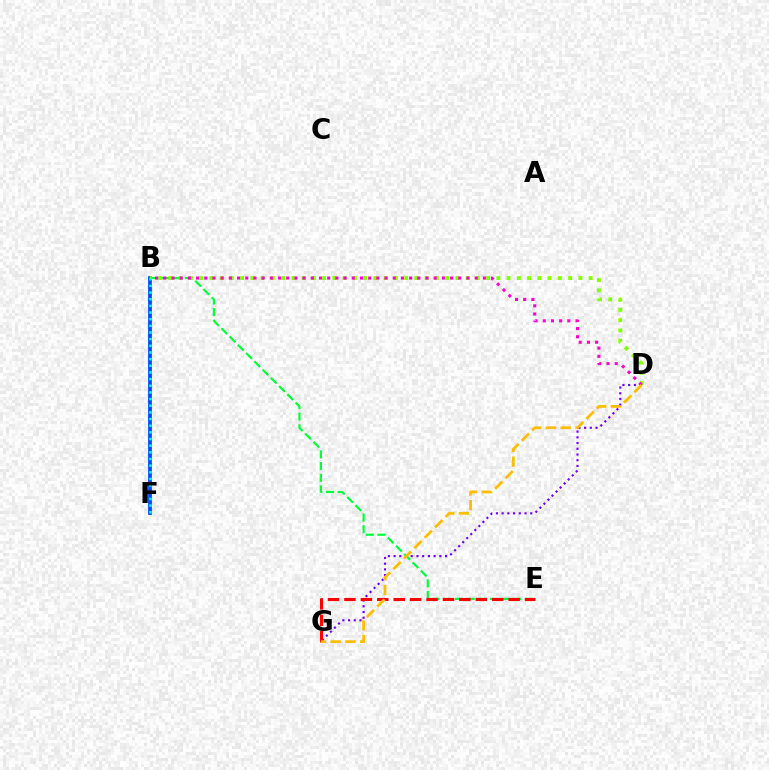{('D', 'G'): [{'color': '#7200ff', 'line_style': 'dotted', 'thickness': 1.55}, {'color': '#ffbd00', 'line_style': 'dashed', 'thickness': 2.0}], ('B', 'E'): [{'color': '#00ff39', 'line_style': 'dashed', 'thickness': 1.58}], ('B', 'F'): [{'color': '#004bff', 'line_style': 'solid', 'thickness': 2.74}, {'color': '#00fff6', 'line_style': 'dotted', 'thickness': 1.81}], ('E', 'G'): [{'color': '#ff0000', 'line_style': 'dashed', 'thickness': 2.23}], ('B', 'D'): [{'color': '#84ff00', 'line_style': 'dotted', 'thickness': 2.79}, {'color': '#ff00cf', 'line_style': 'dotted', 'thickness': 2.23}]}